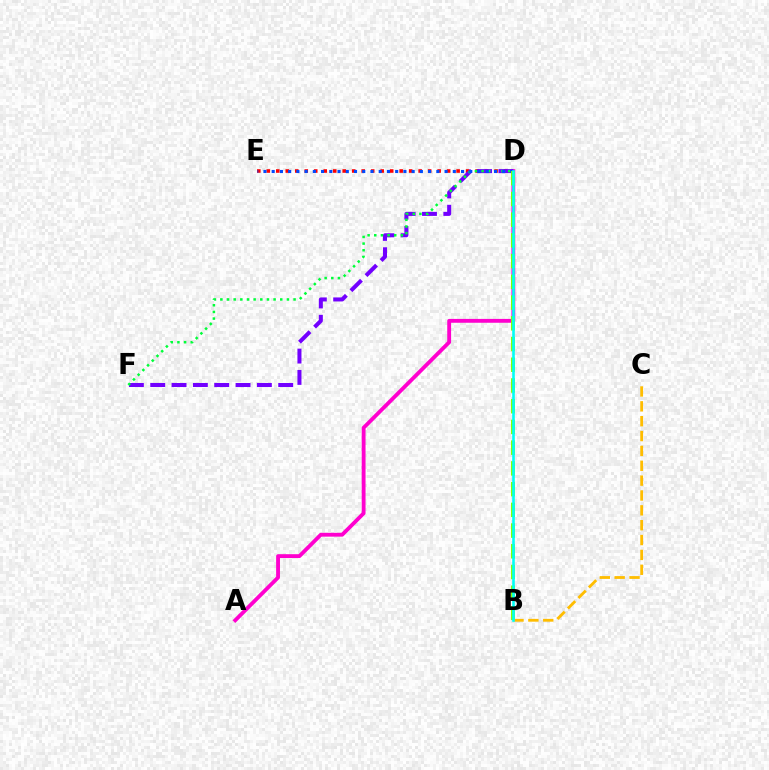{('D', 'E'): [{'color': '#ff0000', 'line_style': 'dotted', 'thickness': 2.58}, {'color': '#004bff', 'line_style': 'dotted', 'thickness': 2.24}], ('A', 'D'): [{'color': '#ff00cf', 'line_style': 'solid', 'thickness': 2.77}], ('D', 'F'): [{'color': '#7200ff', 'line_style': 'dashed', 'thickness': 2.9}, {'color': '#00ff39', 'line_style': 'dotted', 'thickness': 1.81}], ('B', 'C'): [{'color': '#ffbd00', 'line_style': 'dashed', 'thickness': 2.02}], ('B', 'D'): [{'color': '#84ff00', 'line_style': 'dashed', 'thickness': 2.82}, {'color': '#00fff6', 'line_style': 'solid', 'thickness': 1.87}]}